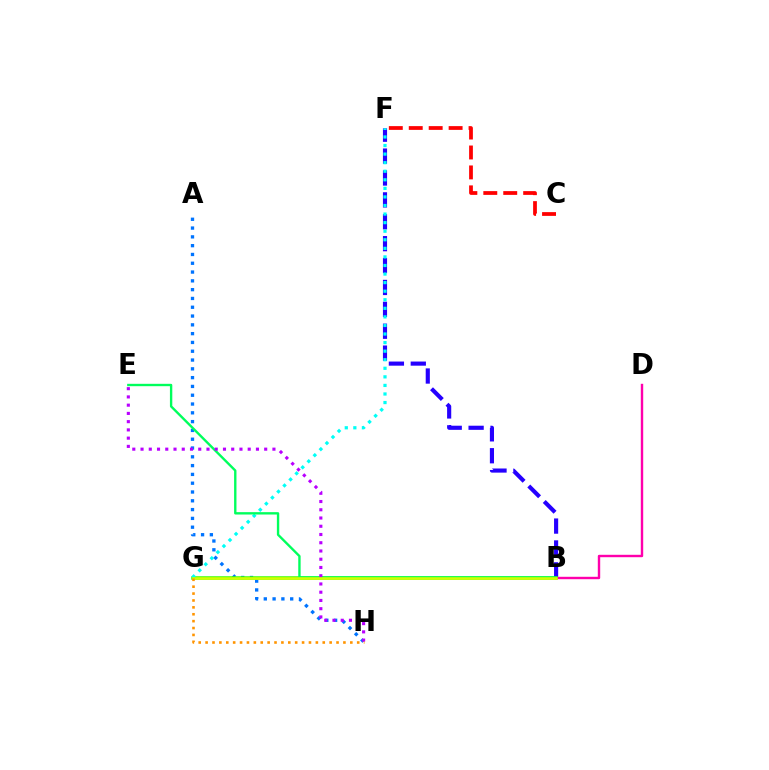{('A', 'H'): [{'color': '#0074ff', 'line_style': 'dotted', 'thickness': 2.39}], ('B', 'F'): [{'color': '#2500ff', 'line_style': 'dashed', 'thickness': 2.97}], ('B', 'G'): [{'color': '#3dff00', 'line_style': 'solid', 'thickness': 2.52}, {'color': '#d1ff00', 'line_style': 'solid', 'thickness': 1.89}], ('B', 'D'): [{'color': '#ff00ac', 'line_style': 'solid', 'thickness': 1.73}], ('F', 'G'): [{'color': '#00fff6', 'line_style': 'dotted', 'thickness': 2.33}], ('C', 'F'): [{'color': '#ff0000', 'line_style': 'dashed', 'thickness': 2.71}], ('B', 'E'): [{'color': '#00ff5c', 'line_style': 'solid', 'thickness': 1.71}], ('E', 'H'): [{'color': '#b900ff', 'line_style': 'dotted', 'thickness': 2.24}], ('G', 'H'): [{'color': '#ff9400', 'line_style': 'dotted', 'thickness': 1.87}]}